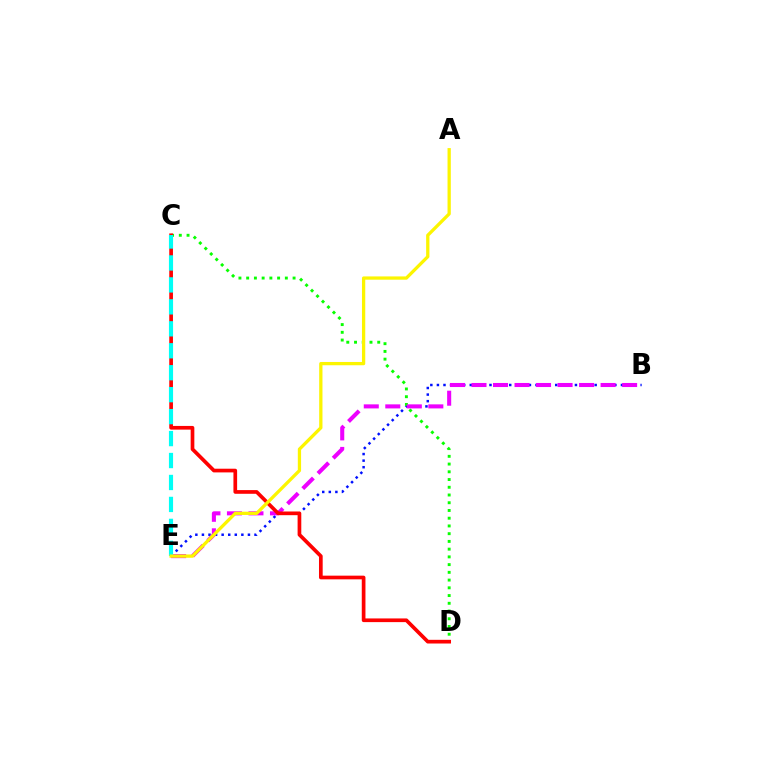{('B', 'E'): [{'color': '#0010ff', 'line_style': 'dotted', 'thickness': 1.79}, {'color': '#ee00ff', 'line_style': 'dashed', 'thickness': 2.92}], ('C', 'D'): [{'color': '#08ff00', 'line_style': 'dotted', 'thickness': 2.1}, {'color': '#ff0000', 'line_style': 'solid', 'thickness': 2.66}], ('C', 'E'): [{'color': '#00fff6', 'line_style': 'dashed', 'thickness': 2.98}], ('A', 'E'): [{'color': '#fcf500', 'line_style': 'solid', 'thickness': 2.36}]}